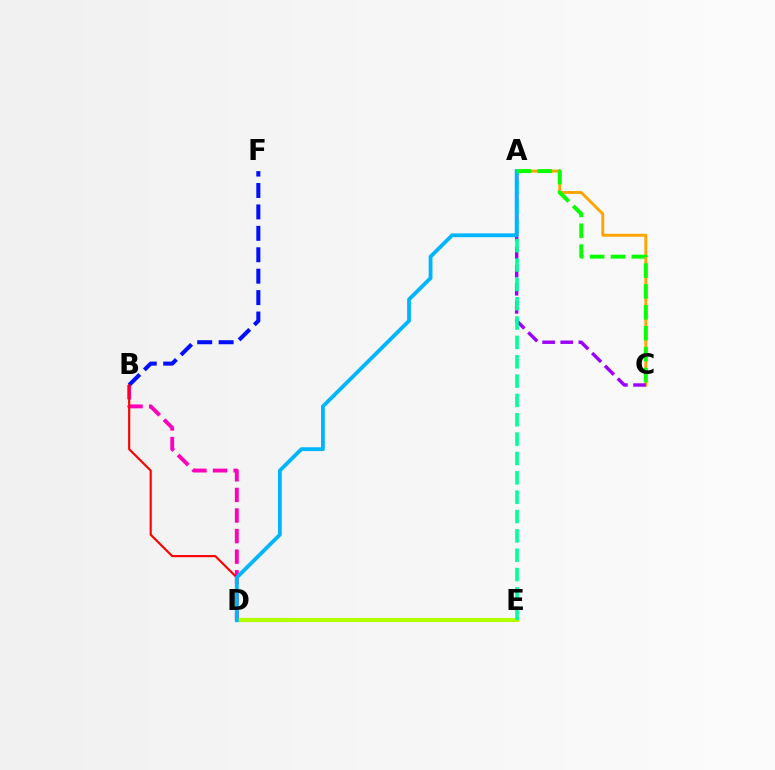{('A', 'C'): [{'color': '#ffa500', 'line_style': 'solid', 'thickness': 2.11}, {'color': '#9b00ff', 'line_style': 'dashed', 'thickness': 2.46}, {'color': '#08ff00', 'line_style': 'dashed', 'thickness': 2.84}], ('B', 'D'): [{'color': '#ff00bd', 'line_style': 'dashed', 'thickness': 2.8}, {'color': '#ff0000', 'line_style': 'solid', 'thickness': 1.54}], ('B', 'F'): [{'color': '#0010ff', 'line_style': 'dashed', 'thickness': 2.91}], ('D', 'E'): [{'color': '#b3ff00', 'line_style': 'solid', 'thickness': 2.97}], ('A', 'E'): [{'color': '#00ff9d', 'line_style': 'dashed', 'thickness': 2.63}], ('A', 'D'): [{'color': '#00b5ff', 'line_style': 'solid', 'thickness': 2.75}]}